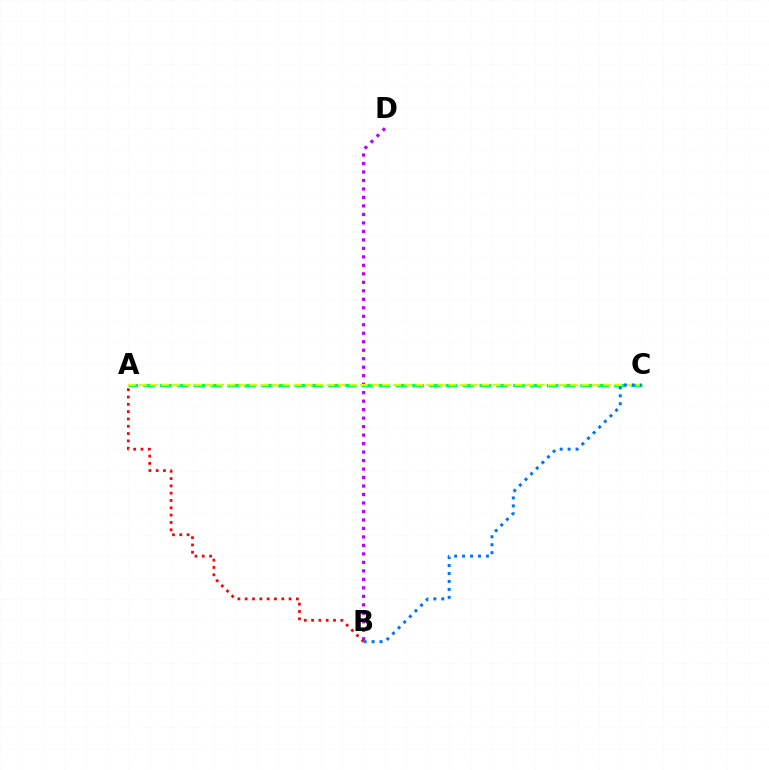{('B', 'D'): [{'color': '#b900ff', 'line_style': 'dotted', 'thickness': 2.31}], ('A', 'C'): [{'color': '#00ff5c', 'line_style': 'dashed', 'thickness': 2.28}, {'color': '#d1ff00', 'line_style': 'dashed', 'thickness': 1.5}], ('A', 'B'): [{'color': '#ff0000', 'line_style': 'dotted', 'thickness': 1.99}], ('B', 'C'): [{'color': '#0074ff', 'line_style': 'dotted', 'thickness': 2.16}]}